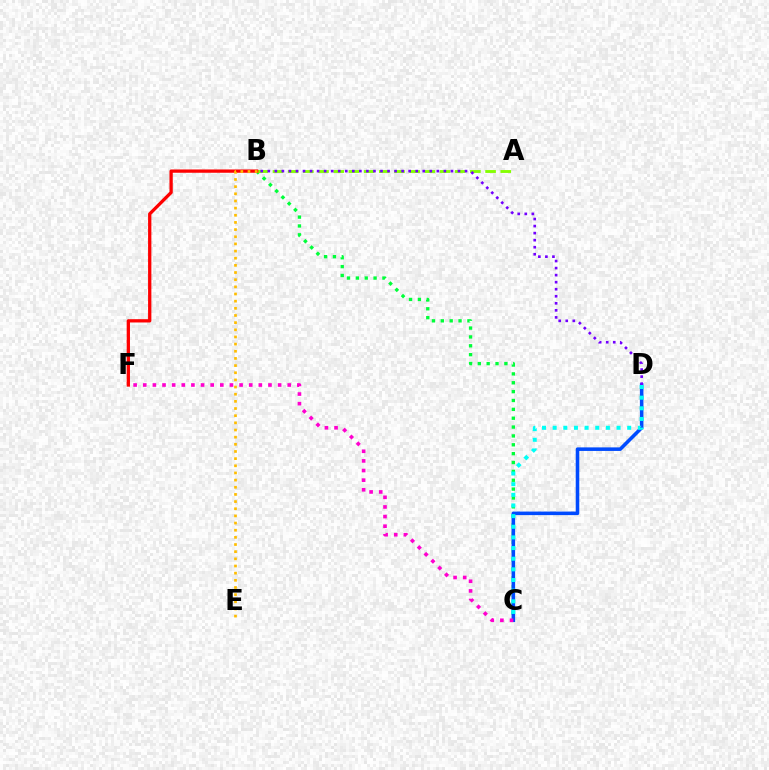{('B', 'C'): [{'color': '#00ff39', 'line_style': 'dotted', 'thickness': 2.41}], ('A', 'B'): [{'color': '#84ff00', 'line_style': 'dashed', 'thickness': 2.06}], ('B', 'F'): [{'color': '#ff0000', 'line_style': 'solid', 'thickness': 2.37}], ('C', 'D'): [{'color': '#004bff', 'line_style': 'solid', 'thickness': 2.56}, {'color': '#00fff6', 'line_style': 'dotted', 'thickness': 2.89}], ('C', 'F'): [{'color': '#ff00cf', 'line_style': 'dotted', 'thickness': 2.62}], ('B', 'D'): [{'color': '#7200ff', 'line_style': 'dotted', 'thickness': 1.91}], ('B', 'E'): [{'color': '#ffbd00', 'line_style': 'dotted', 'thickness': 1.94}]}